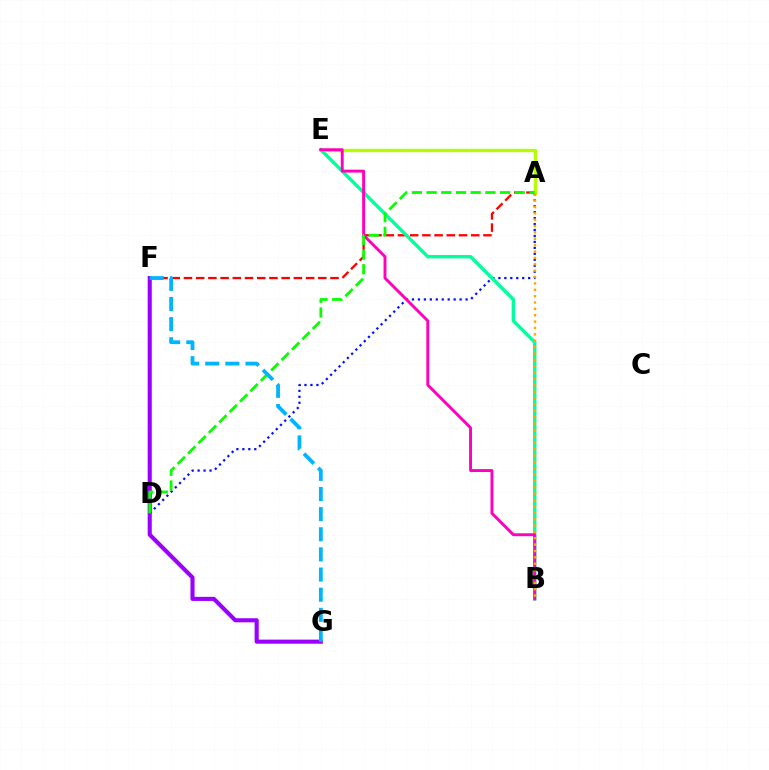{('A', 'F'): [{'color': '#ff0000', 'line_style': 'dashed', 'thickness': 1.66}], ('A', 'E'): [{'color': '#b3ff00', 'line_style': 'solid', 'thickness': 2.42}], ('A', 'D'): [{'color': '#0010ff', 'line_style': 'dotted', 'thickness': 1.62}, {'color': '#08ff00', 'line_style': 'dashed', 'thickness': 2.0}], ('B', 'E'): [{'color': '#00ff9d', 'line_style': 'solid', 'thickness': 2.44}, {'color': '#ff00bd', 'line_style': 'solid', 'thickness': 2.1}], ('F', 'G'): [{'color': '#9b00ff', 'line_style': 'solid', 'thickness': 2.95}, {'color': '#00b5ff', 'line_style': 'dashed', 'thickness': 2.74}], ('A', 'B'): [{'color': '#ffa500', 'line_style': 'dotted', 'thickness': 1.73}]}